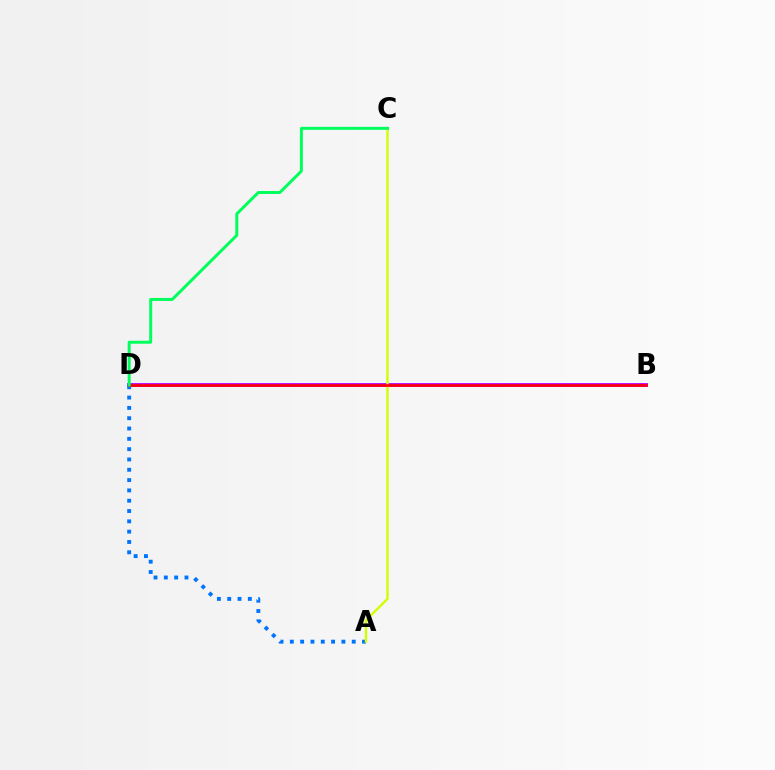{('B', 'D'): [{'color': '#b900ff', 'line_style': 'solid', 'thickness': 2.76}, {'color': '#ff0000', 'line_style': 'solid', 'thickness': 1.89}], ('A', 'D'): [{'color': '#0074ff', 'line_style': 'dotted', 'thickness': 2.8}], ('A', 'C'): [{'color': '#d1ff00', 'line_style': 'solid', 'thickness': 1.71}], ('C', 'D'): [{'color': '#00ff5c', 'line_style': 'solid', 'thickness': 2.14}]}